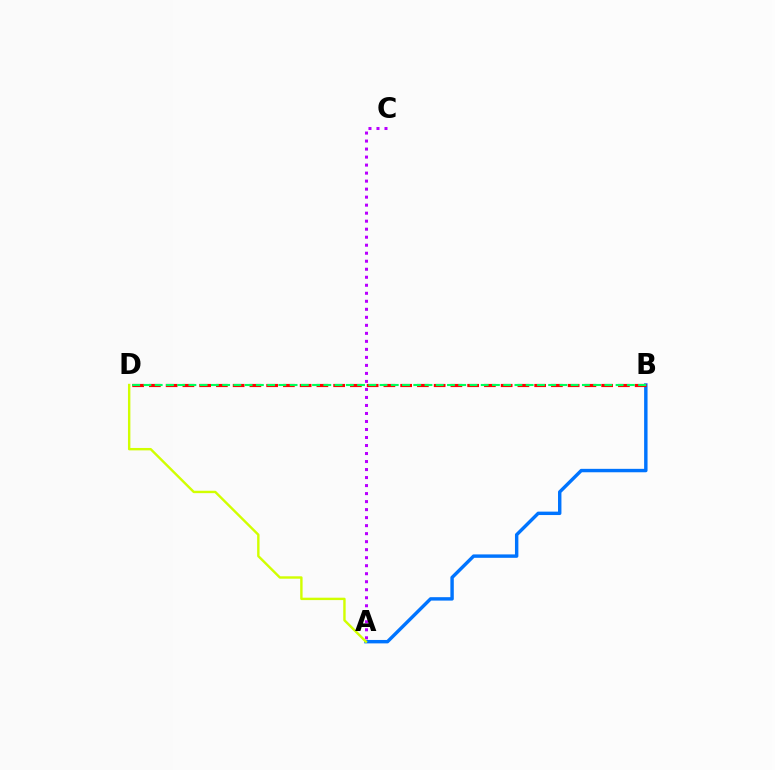{('A', 'C'): [{'color': '#b900ff', 'line_style': 'dotted', 'thickness': 2.18}], ('A', 'B'): [{'color': '#0074ff', 'line_style': 'solid', 'thickness': 2.46}], ('B', 'D'): [{'color': '#ff0000', 'line_style': 'dashed', 'thickness': 2.28}, {'color': '#00ff5c', 'line_style': 'dashed', 'thickness': 1.53}], ('A', 'D'): [{'color': '#d1ff00', 'line_style': 'solid', 'thickness': 1.73}]}